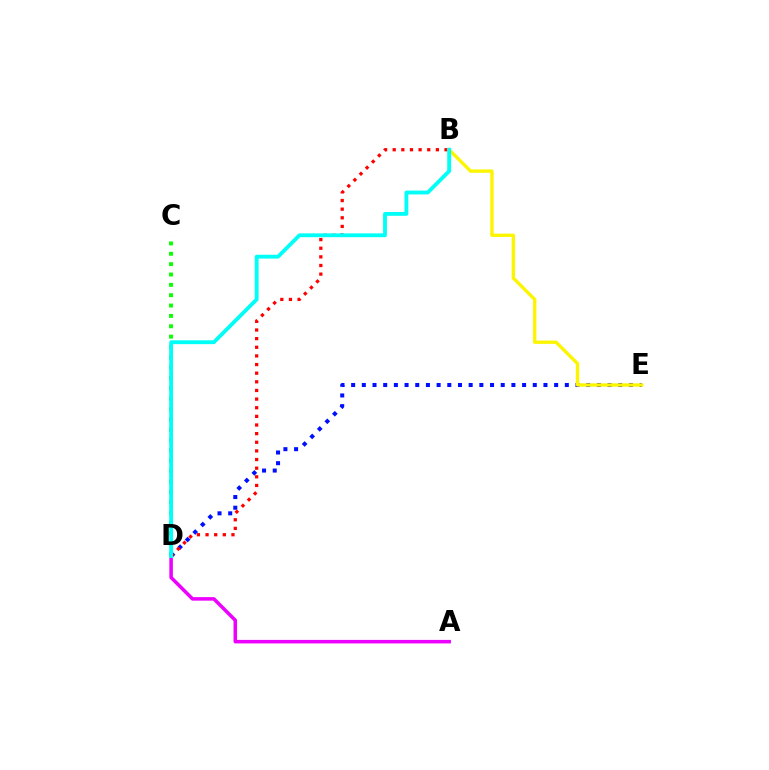{('D', 'E'): [{'color': '#0010ff', 'line_style': 'dotted', 'thickness': 2.9}], ('B', 'D'): [{'color': '#ff0000', 'line_style': 'dotted', 'thickness': 2.35}, {'color': '#00fff6', 'line_style': 'solid', 'thickness': 2.76}], ('A', 'D'): [{'color': '#ee00ff', 'line_style': 'solid', 'thickness': 2.54}], ('C', 'D'): [{'color': '#08ff00', 'line_style': 'dotted', 'thickness': 2.81}], ('B', 'E'): [{'color': '#fcf500', 'line_style': 'solid', 'thickness': 2.41}]}